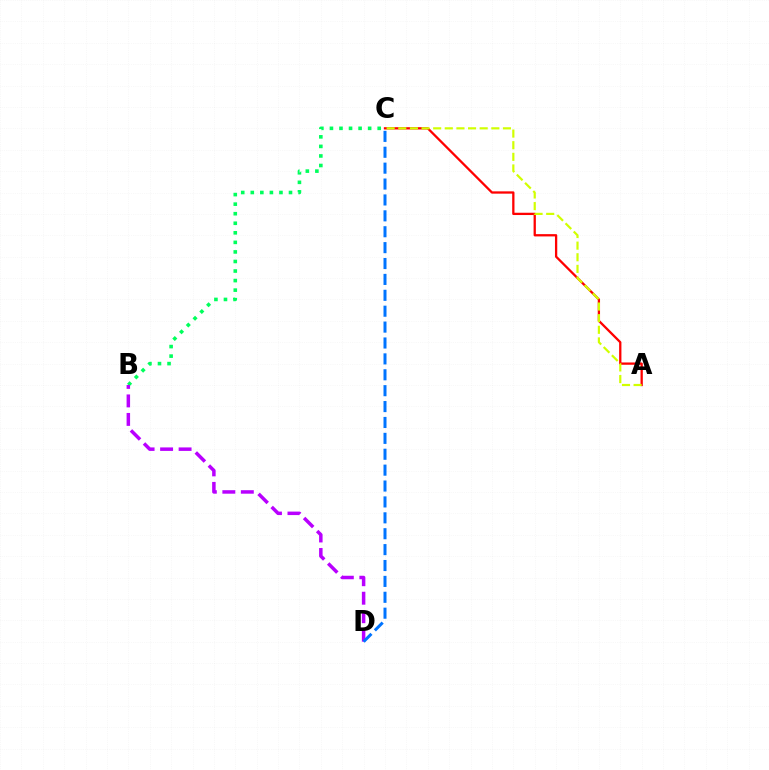{('A', 'C'): [{'color': '#ff0000', 'line_style': 'solid', 'thickness': 1.65}, {'color': '#d1ff00', 'line_style': 'dashed', 'thickness': 1.58}], ('B', 'C'): [{'color': '#00ff5c', 'line_style': 'dotted', 'thickness': 2.6}], ('B', 'D'): [{'color': '#b900ff', 'line_style': 'dashed', 'thickness': 2.51}], ('C', 'D'): [{'color': '#0074ff', 'line_style': 'dashed', 'thickness': 2.16}]}